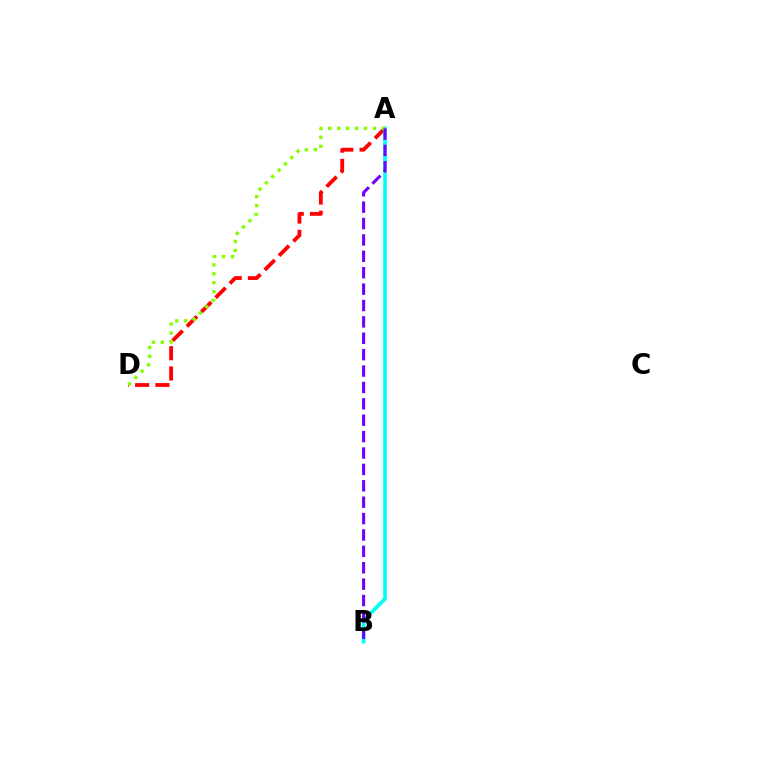{('A', 'D'): [{'color': '#ff0000', 'line_style': 'dashed', 'thickness': 2.75}, {'color': '#84ff00', 'line_style': 'dotted', 'thickness': 2.43}], ('A', 'B'): [{'color': '#00fff6', 'line_style': 'solid', 'thickness': 2.65}, {'color': '#7200ff', 'line_style': 'dashed', 'thickness': 2.23}]}